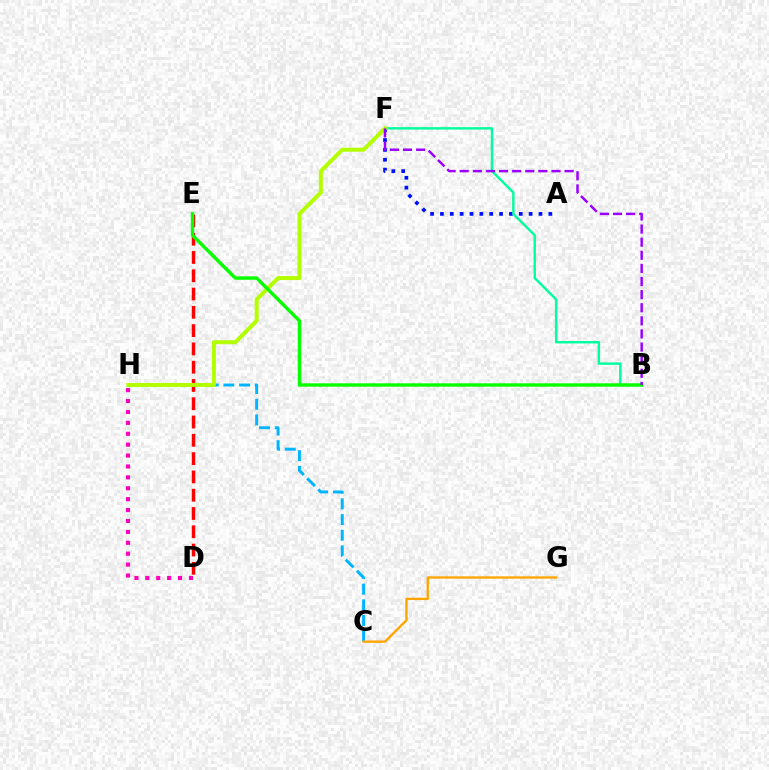{('A', 'F'): [{'color': '#0010ff', 'line_style': 'dotted', 'thickness': 2.68}], ('C', 'H'): [{'color': '#00b5ff', 'line_style': 'dashed', 'thickness': 2.13}], ('B', 'F'): [{'color': '#00ff9d', 'line_style': 'solid', 'thickness': 1.74}, {'color': '#9b00ff', 'line_style': 'dashed', 'thickness': 1.78}], ('D', 'E'): [{'color': '#ff0000', 'line_style': 'dashed', 'thickness': 2.48}], ('D', 'H'): [{'color': '#ff00bd', 'line_style': 'dotted', 'thickness': 2.96}], ('C', 'G'): [{'color': '#ffa500', 'line_style': 'solid', 'thickness': 1.68}], ('F', 'H'): [{'color': '#b3ff00', 'line_style': 'solid', 'thickness': 2.87}], ('B', 'E'): [{'color': '#08ff00', 'line_style': 'solid', 'thickness': 2.44}]}